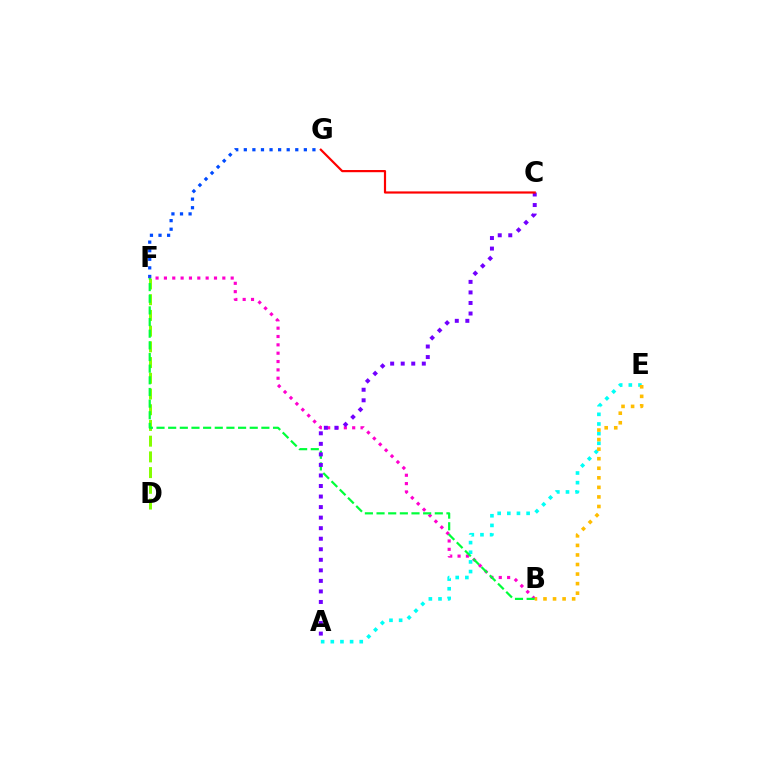{('A', 'E'): [{'color': '#00fff6', 'line_style': 'dotted', 'thickness': 2.62}], ('F', 'G'): [{'color': '#004bff', 'line_style': 'dotted', 'thickness': 2.33}], ('B', 'F'): [{'color': '#ff00cf', 'line_style': 'dotted', 'thickness': 2.27}, {'color': '#00ff39', 'line_style': 'dashed', 'thickness': 1.58}], ('D', 'F'): [{'color': '#84ff00', 'line_style': 'dashed', 'thickness': 2.14}], ('A', 'C'): [{'color': '#7200ff', 'line_style': 'dotted', 'thickness': 2.86}], ('B', 'E'): [{'color': '#ffbd00', 'line_style': 'dotted', 'thickness': 2.6}], ('C', 'G'): [{'color': '#ff0000', 'line_style': 'solid', 'thickness': 1.57}]}